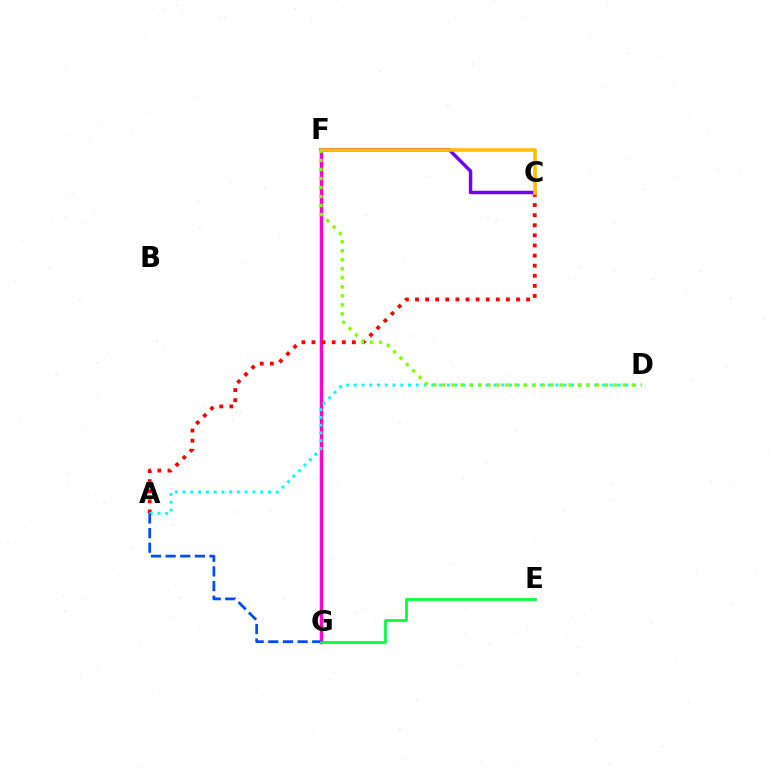{('F', 'G'): [{'color': '#ff00cf', 'line_style': 'solid', 'thickness': 2.52}], ('A', 'C'): [{'color': '#ff0000', 'line_style': 'dotted', 'thickness': 2.74}], ('C', 'F'): [{'color': '#7200ff', 'line_style': 'solid', 'thickness': 2.49}, {'color': '#ffbd00', 'line_style': 'solid', 'thickness': 2.55}], ('A', 'D'): [{'color': '#00fff6', 'line_style': 'dotted', 'thickness': 2.11}], ('A', 'G'): [{'color': '#004bff', 'line_style': 'dashed', 'thickness': 1.99}], ('E', 'G'): [{'color': '#00ff39', 'line_style': 'solid', 'thickness': 1.95}], ('D', 'F'): [{'color': '#84ff00', 'line_style': 'dotted', 'thickness': 2.45}]}